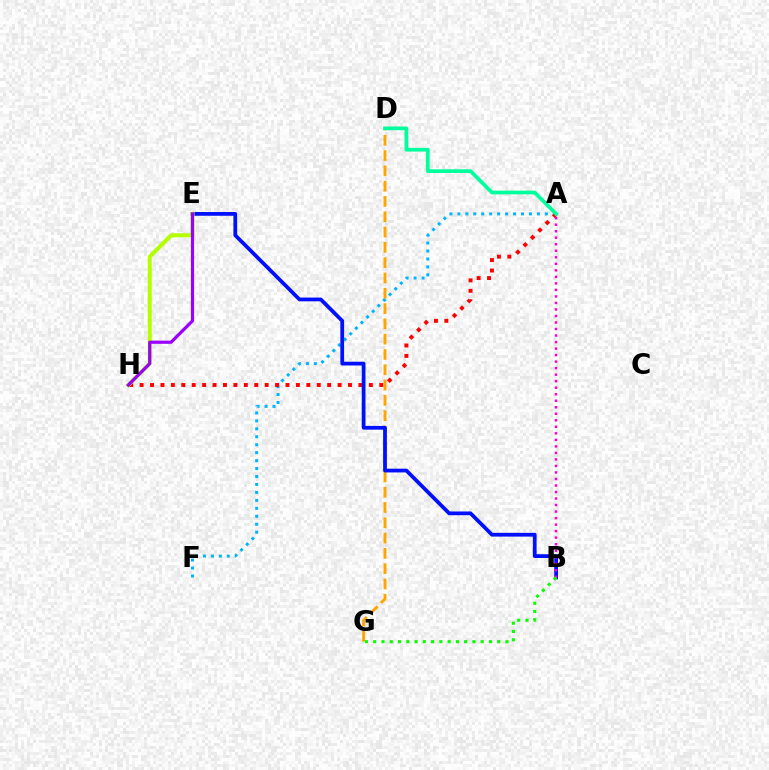{('A', 'F'): [{'color': '#00b5ff', 'line_style': 'dotted', 'thickness': 2.16}], ('A', 'H'): [{'color': '#ff0000', 'line_style': 'dotted', 'thickness': 2.83}], ('D', 'G'): [{'color': '#ffa500', 'line_style': 'dashed', 'thickness': 2.08}], ('B', 'E'): [{'color': '#0010ff', 'line_style': 'solid', 'thickness': 2.71}], ('E', 'H'): [{'color': '#b3ff00', 'line_style': 'solid', 'thickness': 2.87}, {'color': '#9b00ff', 'line_style': 'solid', 'thickness': 2.3}], ('A', 'B'): [{'color': '#ff00bd', 'line_style': 'dotted', 'thickness': 1.77}], ('B', 'G'): [{'color': '#08ff00', 'line_style': 'dotted', 'thickness': 2.25}], ('A', 'D'): [{'color': '#00ff9d', 'line_style': 'solid', 'thickness': 2.69}]}